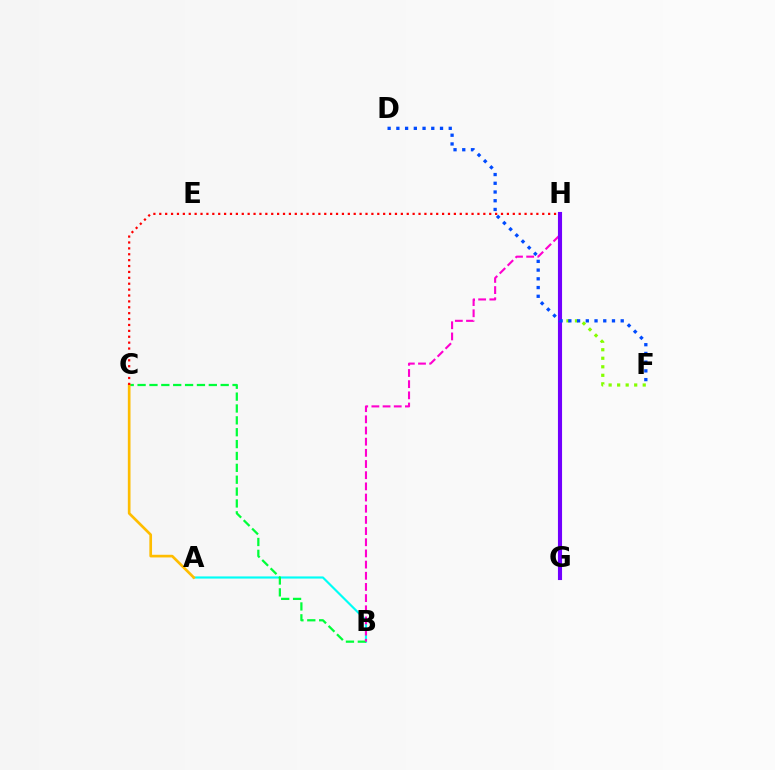{('A', 'B'): [{'color': '#00fff6', 'line_style': 'solid', 'thickness': 1.55}], ('F', 'H'): [{'color': '#84ff00', 'line_style': 'dotted', 'thickness': 2.32}], ('B', 'C'): [{'color': '#00ff39', 'line_style': 'dashed', 'thickness': 1.61}], ('B', 'H'): [{'color': '#ff00cf', 'line_style': 'dashed', 'thickness': 1.52}], ('G', 'H'): [{'color': '#7200ff', 'line_style': 'solid', 'thickness': 2.96}], ('D', 'F'): [{'color': '#004bff', 'line_style': 'dotted', 'thickness': 2.37}], ('A', 'C'): [{'color': '#ffbd00', 'line_style': 'solid', 'thickness': 1.93}], ('C', 'H'): [{'color': '#ff0000', 'line_style': 'dotted', 'thickness': 1.6}]}